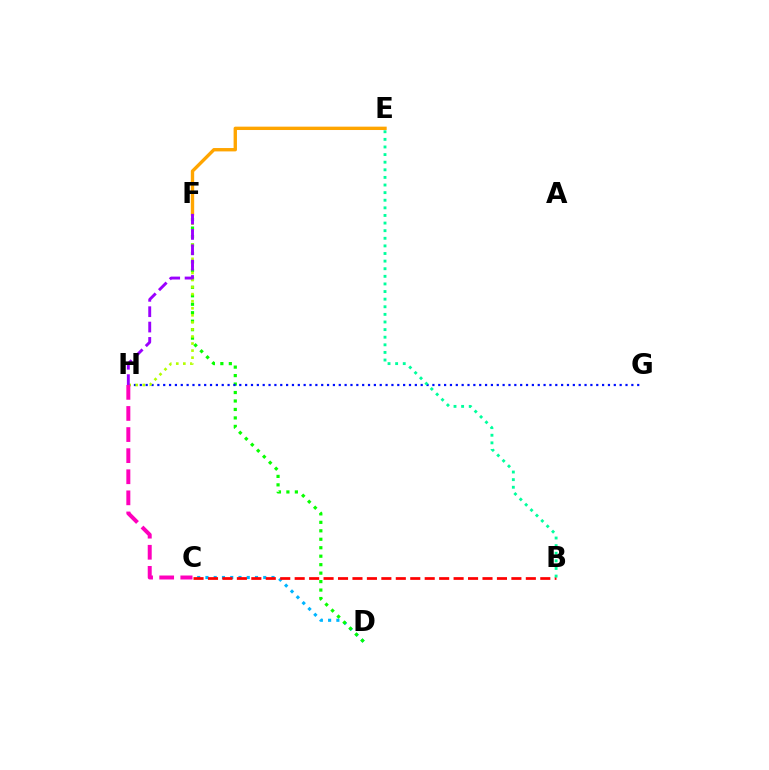{('C', 'D'): [{'color': '#00b5ff', 'line_style': 'dotted', 'thickness': 2.24}], ('D', 'F'): [{'color': '#08ff00', 'line_style': 'dotted', 'thickness': 2.3}], ('B', 'C'): [{'color': '#ff0000', 'line_style': 'dashed', 'thickness': 1.96}], ('G', 'H'): [{'color': '#0010ff', 'line_style': 'dotted', 'thickness': 1.59}], ('B', 'E'): [{'color': '#00ff9d', 'line_style': 'dotted', 'thickness': 2.07}], ('F', 'H'): [{'color': '#b3ff00', 'line_style': 'dotted', 'thickness': 1.92}, {'color': '#9b00ff', 'line_style': 'dashed', 'thickness': 2.09}], ('E', 'F'): [{'color': '#ffa500', 'line_style': 'solid', 'thickness': 2.42}], ('C', 'H'): [{'color': '#ff00bd', 'line_style': 'dashed', 'thickness': 2.87}]}